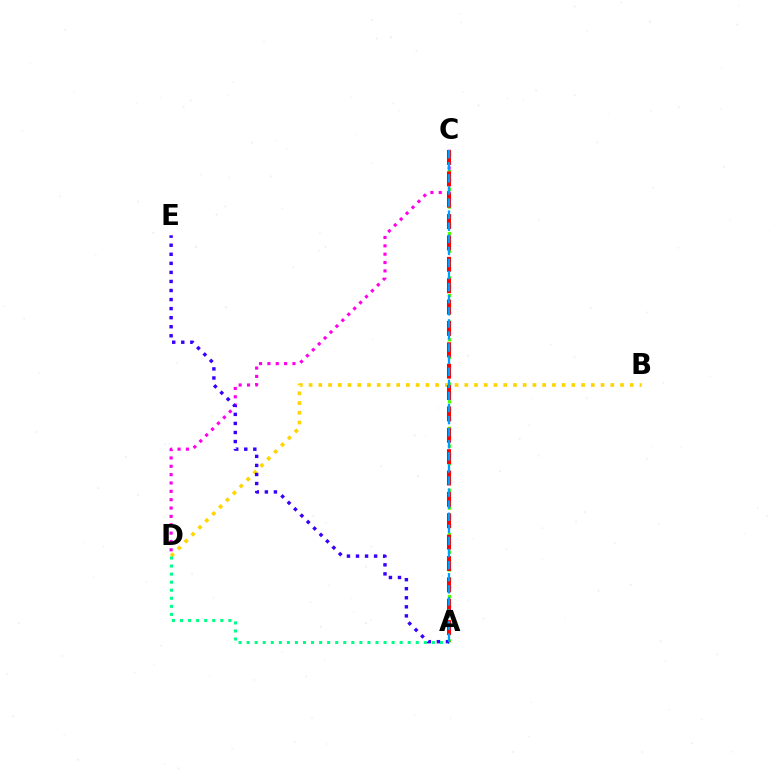{('B', 'D'): [{'color': '#ffd500', 'line_style': 'dotted', 'thickness': 2.64}], ('A', 'C'): [{'color': '#4fff00', 'line_style': 'dotted', 'thickness': 2.41}, {'color': '#ff0000', 'line_style': 'dashed', 'thickness': 2.9}, {'color': '#009eff', 'line_style': 'dashed', 'thickness': 1.64}], ('C', 'D'): [{'color': '#ff00ed', 'line_style': 'dotted', 'thickness': 2.27}], ('A', 'D'): [{'color': '#00ff86', 'line_style': 'dotted', 'thickness': 2.19}], ('A', 'E'): [{'color': '#3700ff', 'line_style': 'dotted', 'thickness': 2.46}]}